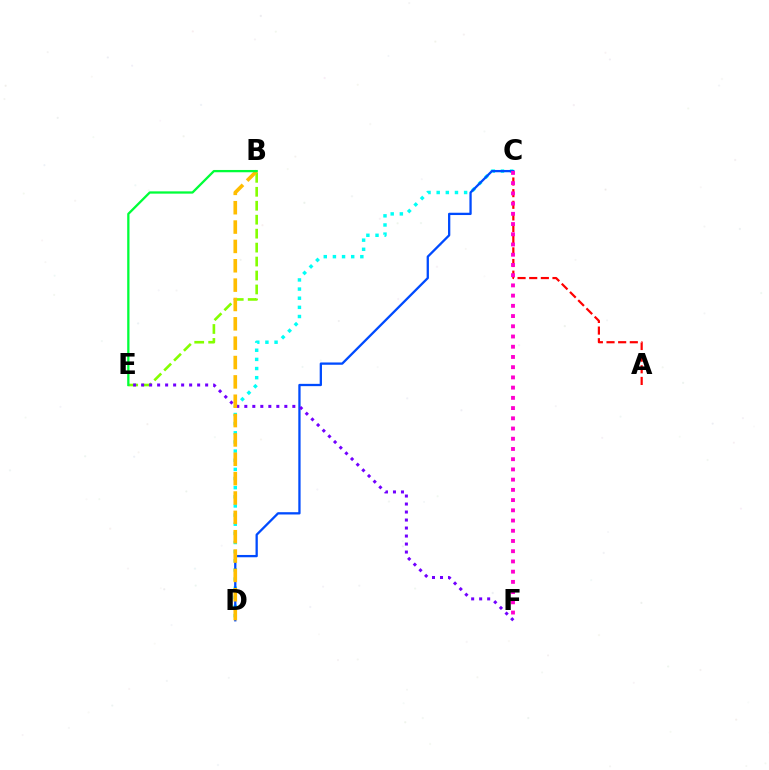{('A', 'C'): [{'color': '#ff0000', 'line_style': 'dashed', 'thickness': 1.58}], ('C', 'D'): [{'color': '#00fff6', 'line_style': 'dotted', 'thickness': 2.48}, {'color': '#004bff', 'line_style': 'solid', 'thickness': 1.65}], ('B', 'E'): [{'color': '#84ff00', 'line_style': 'dashed', 'thickness': 1.9}, {'color': '#00ff39', 'line_style': 'solid', 'thickness': 1.65}], ('E', 'F'): [{'color': '#7200ff', 'line_style': 'dotted', 'thickness': 2.17}], ('B', 'D'): [{'color': '#ffbd00', 'line_style': 'dashed', 'thickness': 2.63}], ('C', 'F'): [{'color': '#ff00cf', 'line_style': 'dotted', 'thickness': 2.78}]}